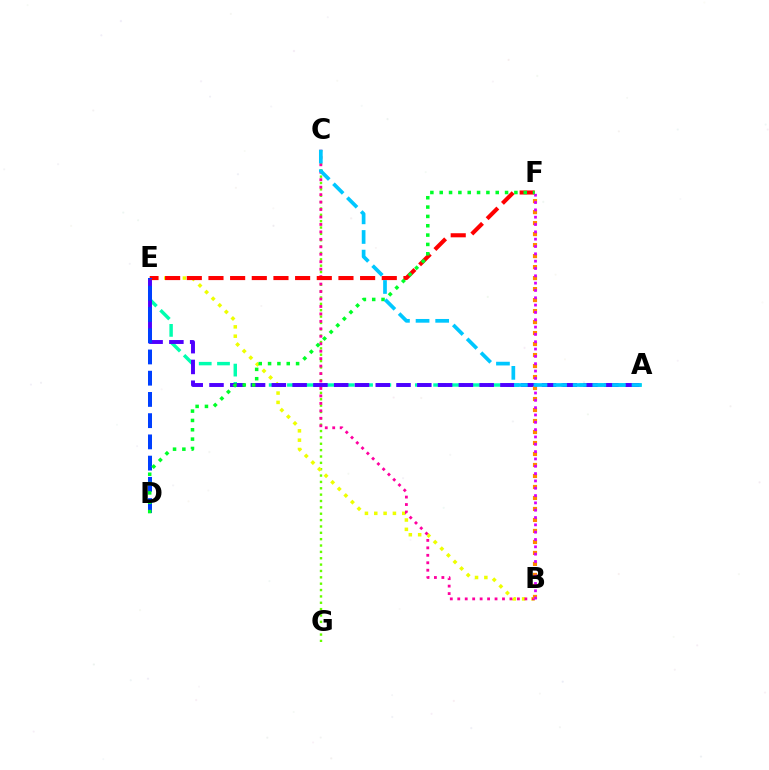{('C', 'G'): [{'color': '#66ff00', 'line_style': 'dotted', 'thickness': 1.73}], ('B', 'E'): [{'color': '#eeff00', 'line_style': 'dotted', 'thickness': 2.53}], ('B', 'C'): [{'color': '#ff00a0', 'line_style': 'dotted', 'thickness': 2.03}], ('A', 'E'): [{'color': '#00ffaf', 'line_style': 'dashed', 'thickness': 2.48}, {'color': '#4f00ff', 'line_style': 'dashed', 'thickness': 2.82}], ('E', 'F'): [{'color': '#ff0000', 'line_style': 'dashed', 'thickness': 2.94}], ('B', 'F'): [{'color': '#ff8800', 'line_style': 'dotted', 'thickness': 2.99}, {'color': '#d600ff', 'line_style': 'dotted', 'thickness': 1.99}], ('D', 'E'): [{'color': '#003fff', 'line_style': 'dashed', 'thickness': 2.88}], ('D', 'F'): [{'color': '#00ff27', 'line_style': 'dotted', 'thickness': 2.54}], ('A', 'C'): [{'color': '#00c7ff', 'line_style': 'dashed', 'thickness': 2.67}]}